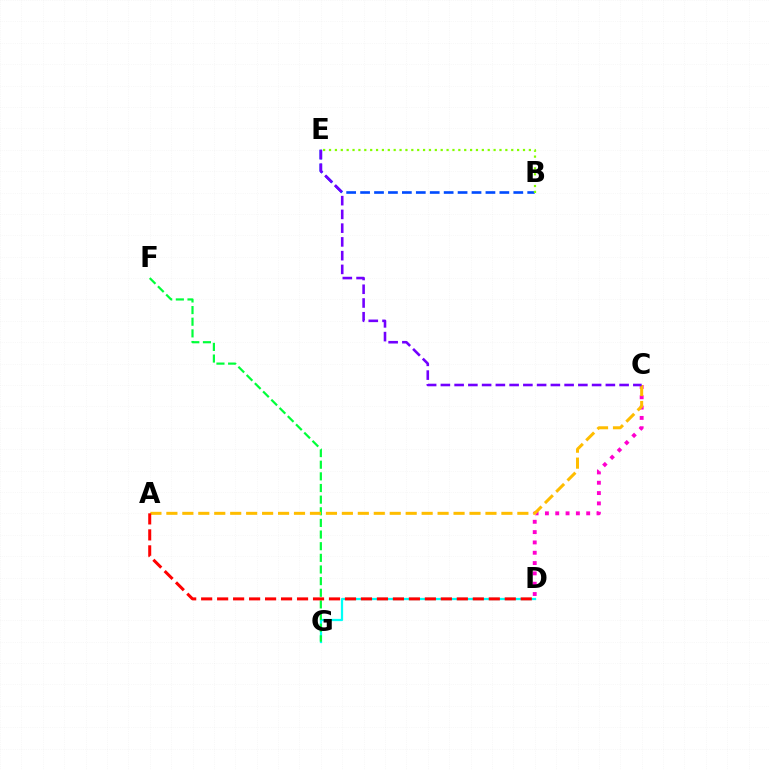{('C', 'D'): [{'color': '#ff00cf', 'line_style': 'dotted', 'thickness': 2.8}], ('D', 'G'): [{'color': '#00fff6', 'line_style': 'solid', 'thickness': 1.62}], ('F', 'G'): [{'color': '#00ff39', 'line_style': 'dashed', 'thickness': 1.58}], ('B', 'E'): [{'color': '#004bff', 'line_style': 'dashed', 'thickness': 1.89}, {'color': '#84ff00', 'line_style': 'dotted', 'thickness': 1.6}], ('A', 'C'): [{'color': '#ffbd00', 'line_style': 'dashed', 'thickness': 2.17}], ('A', 'D'): [{'color': '#ff0000', 'line_style': 'dashed', 'thickness': 2.17}], ('C', 'E'): [{'color': '#7200ff', 'line_style': 'dashed', 'thickness': 1.87}]}